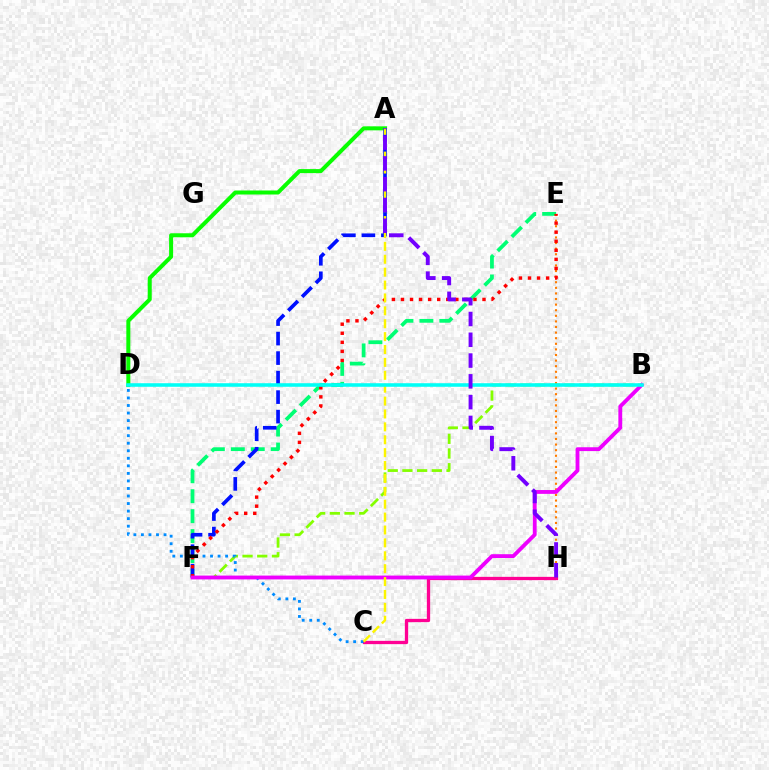{('C', 'H'): [{'color': '#ff0094', 'line_style': 'solid', 'thickness': 2.37}], ('A', 'D'): [{'color': '#08ff00', 'line_style': 'solid', 'thickness': 2.89}], ('E', 'F'): [{'color': '#00ff74', 'line_style': 'dashed', 'thickness': 2.71}, {'color': '#ff0000', 'line_style': 'dotted', 'thickness': 2.46}], ('E', 'H'): [{'color': '#ff7c00', 'line_style': 'dotted', 'thickness': 1.52}], ('A', 'F'): [{'color': '#0010ff', 'line_style': 'dashed', 'thickness': 2.65}], ('B', 'F'): [{'color': '#84ff00', 'line_style': 'dashed', 'thickness': 2.0}, {'color': '#ee00ff', 'line_style': 'solid', 'thickness': 2.76}], ('C', 'D'): [{'color': '#008cff', 'line_style': 'dotted', 'thickness': 2.05}], ('A', 'C'): [{'color': '#fcf500', 'line_style': 'dashed', 'thickness': 1.75}], ('B', 'D'): [{'color': '#00fff6', 'line_style': 'solid', 'thickness': 2.56}], ('A', 'H'): [{'color': '#7200ff', 'line_style': 'dashed', 'thickness': 2.82}]}